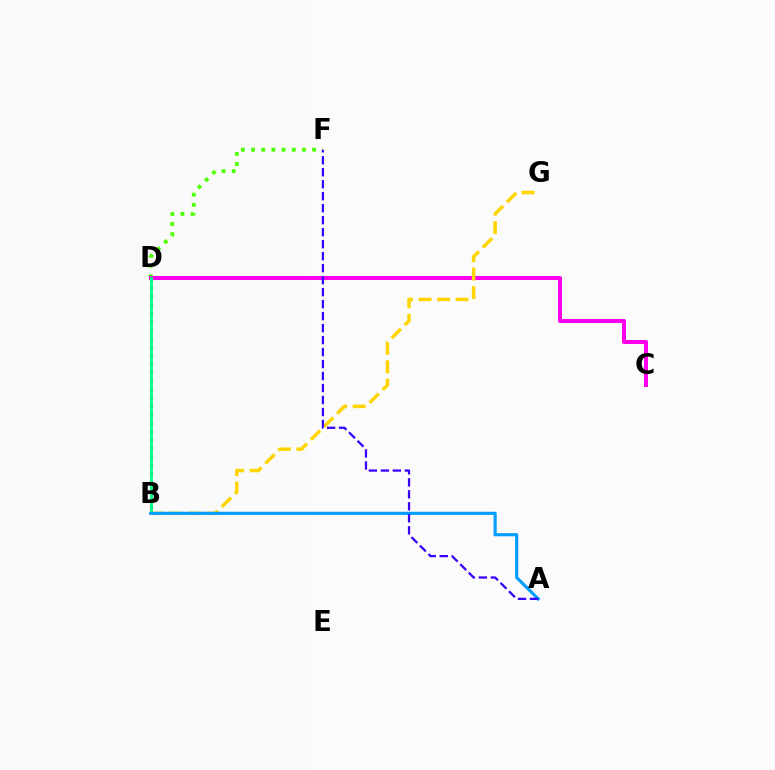{('B', 'D'): [{'color': '#ff0000', 'line_style': 'dotted', 'thickness': 2.29}, {'color': '#00ff86', 'line_style': 'solid', 'thickness': 2.08}], ('D', 'F'): [{'color': '#4fff00', 'line_style': 'dotted', 'thickness': 2.77}], ('C', 'D'): [{'color': '#ff00ed', 'line_style': 'solid', 'thickness': 2.9}], ('B', 'G'): [{'color': '#ffd500', 'line_style': 'dashed', 'thickness': 2.51}], ('A', 'B'): [{'color': '#009eff', 'line_style': 'solid', 'thickness': 2.28}], ('A', 'F'): [{'color': '#3700ff', 'line_style': 'dashed', 'thickness': 1.63}]}